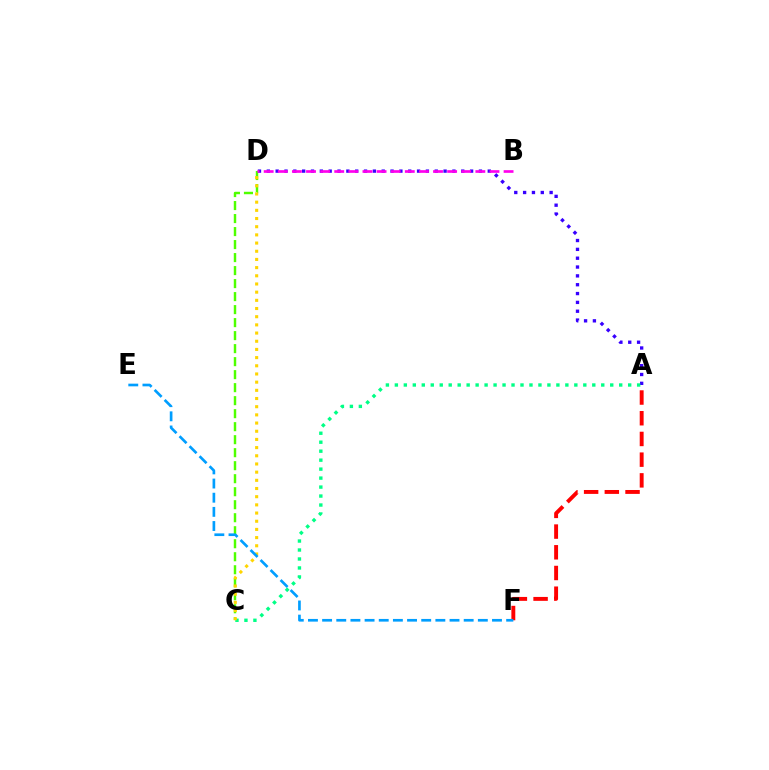{('A', 'F'): [{'color': '#ff0000', 'line_style': 'dashed', 'thickness': 2.81}], ('C', 'D'): [{'color': '#4fff00', 'line_style': 'dashed', 'thickness': 1.77}, {'color': '#ffd500', 'line_style': 'dotted', 'thickness': 2.22}], ('A', 'D'): [{'color': '#3700ff', 'line_style': 'dotted', 'thickness': 2.4}], ('A', 'C'): [{'color': '#00ff86', 'line_style': 'dotted', 'thickness': 2.44}], ('B', 'D'): [{'color': '#ff00ed', 'line_style': 'dashed', 'thickness': 1.92}], ('E', 'F'): [{'color': '#009eff', 'line_style': 'dashed', 'thickness': 1.92}]}